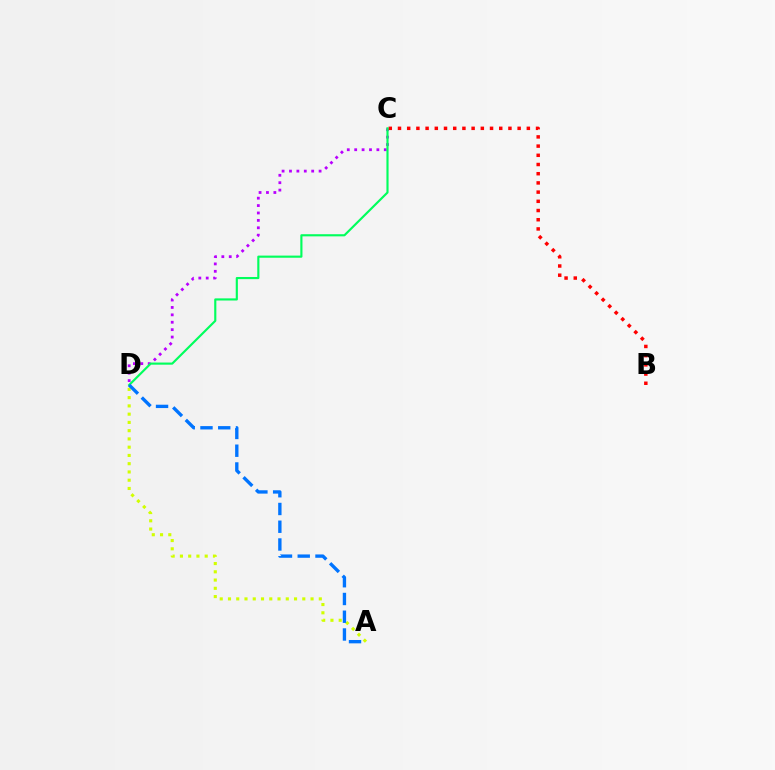{('C', 'D'): [{'color': '#b900ff', 'line_style': 'dotted', 'thickness': 2.01}, {'color': '#00ff5c', 'line_style': 'solid', 'thickness': 1.54}], ('B', 'C'): [{'color': '#ff0000', 'line_style': 'dotted', 'thickness': 2.5}], ('A', 'D'): [{'color': '#d1ff00', 'line_style': 'dotted', 'thickness': 2.24}, {'color': '#0074ff', 'line_style': 'dashed', 'thickness': 2.41}]}